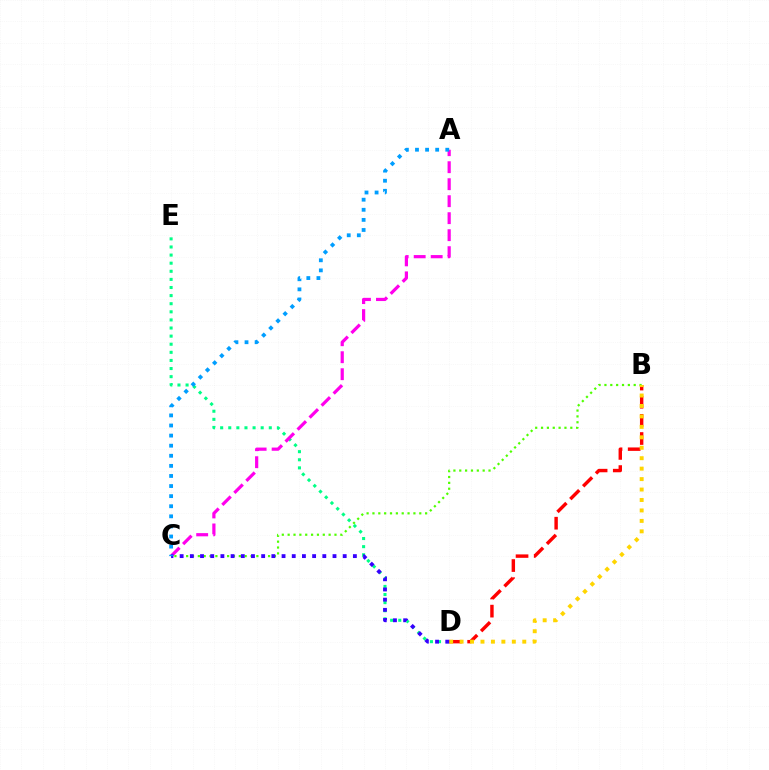{('D', 'E'): [{'color': '#00ff86', 'line_style': 'dotted', 'thickness': 2.2}], ('A', 'C'): [{'color': '#ff00ed', 'line_style': 'dashed', 'thickness': 2.31}, {'color': '#009eff', 'line_style': 'dotted', 'thickness': 2.74}], ('B', 'D'): [{'color': '#ff0000', 'line_style': 'dashed', 'thickness': 2.47}, {'color': '#ffd500', 'line_style': 'dotted', 'thickness': 2.84}], ('B', 'C'): [{'color': '#4fff00', 'line_style': 'dotted', 'thickness': 1.59}], ('C', 'D'): [{'color': '#3700ff', 'line_style': 'dotted', 'thickness': 2.77}]}